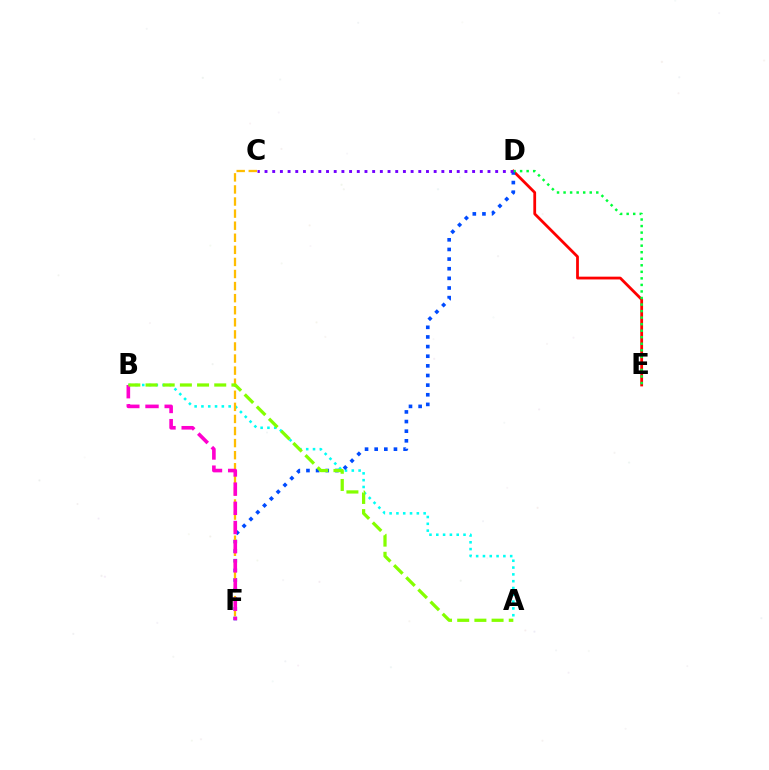{('D', 'E'): [{'color': '#ff0000', 'line_style': 'solid', 'thickness': 2.0}, {'color': '#00ff39', 'line_style': 'dotted', 'thickness': 1.78}], ('A', 'B'): [{'color': '#00fff6', 'line_style': 'dotted', 'thickness': 1.85}, {'color': '#84ff00', 'line_style': 'dashed', 'thickness': 2.33}], ('D', 'F'): [{'color': '#004bff', 'line_style': 'dotted', 'thickness': 2.62}], ('C', 'F'): [{'color': '#ffbd00', 'line_style': 'dashed', 'thickness': 1.64}], ('C', 'D'): [{'color': '#7200ff', 'line_style': 'dotted', 'thickness': 2.09}], ('B', 'F'): [{'color': '#ff00cf', 'line_style': 'dashed', 'thickness': 2.61}]}